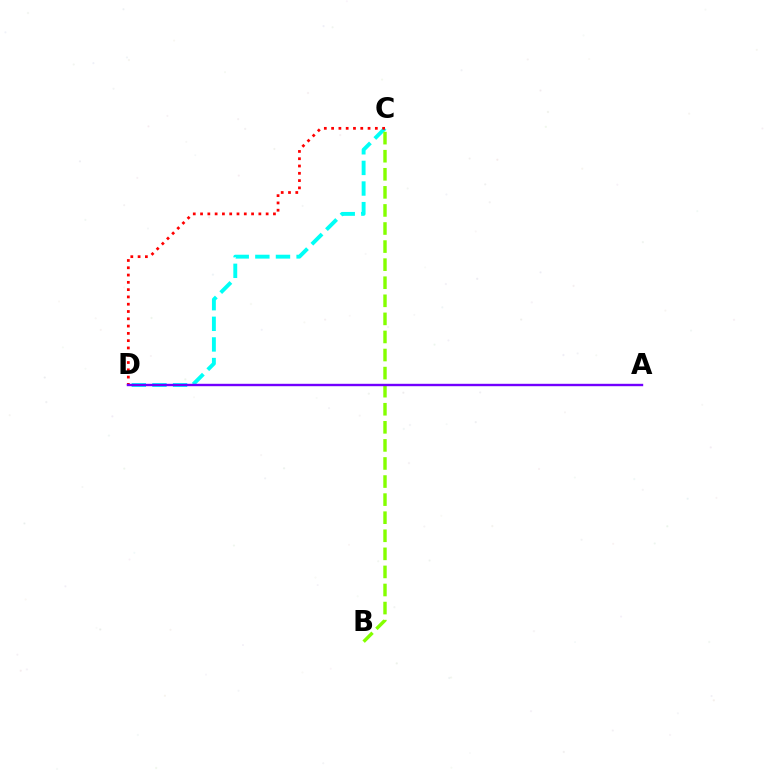{('C', 'D'): [{'color': '#00fff6', 'line_style': 'dashed', 'thickness': 2.8}, {'color': '#ff0000', 'line_style': 'dotted', 'thickness': 1.98}], ('B', 'C'): [{'color': '#84ff00', 'line_style': 'dashed', 'thickness': 2.46}], ('A', 'D'): [{'color': '#7200ff', 'line_style': 'solid', 'thickness': 1.73}]}